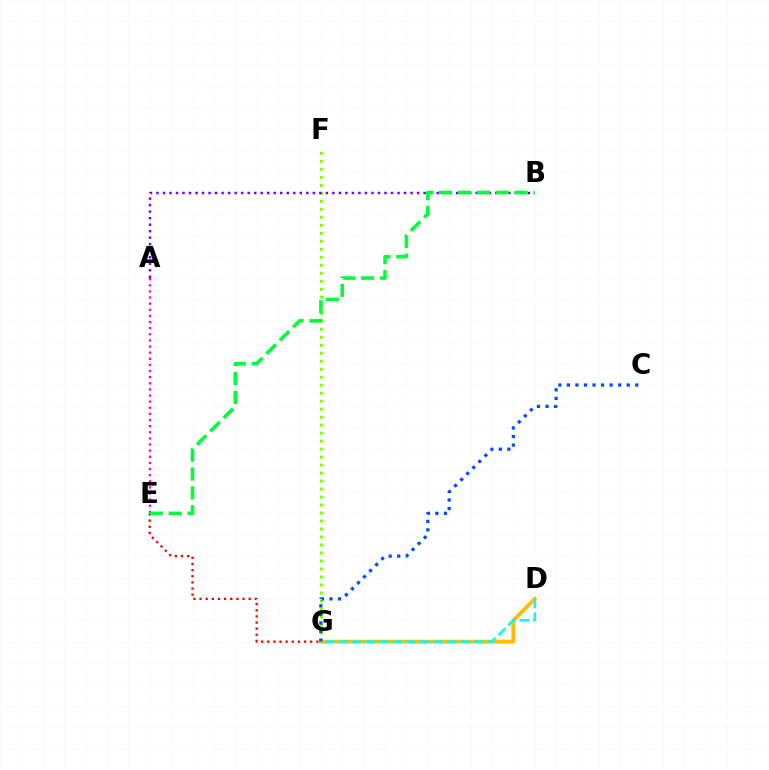{('F', 'G'): [{'color': '#84ff00', 'line_style': 'dotted', 'thickness': 2.17}], ('D', 'G'): [{'color': '#ffbd00', 'line_style': 'solid', 'thickness': 2.77}, {'color': '#00fff6', 'line_style': 'dashed', 'thickness': 1.84}], ('E', 'G'): [{'color': '#ff0000', 'line_style': 'dotted', 'thickness': 1.67}], ('A', 'B'): [{'color': '#7200ff', 'line_style': 'dotted', 'thickness': 1.77}], ('C', 'G'): [{'color': '#004bff', 'line_style': 'dotted', 'thickness': 2.32}], ('A', 'E'): [{'color': '#ff00cf', 'line_style': 'dotted', 'thickness': 1.66}], ('B', 'E'): [{'color': '#00ff39', 'line_style': 'dashed', 'thickness': 2.56}]}